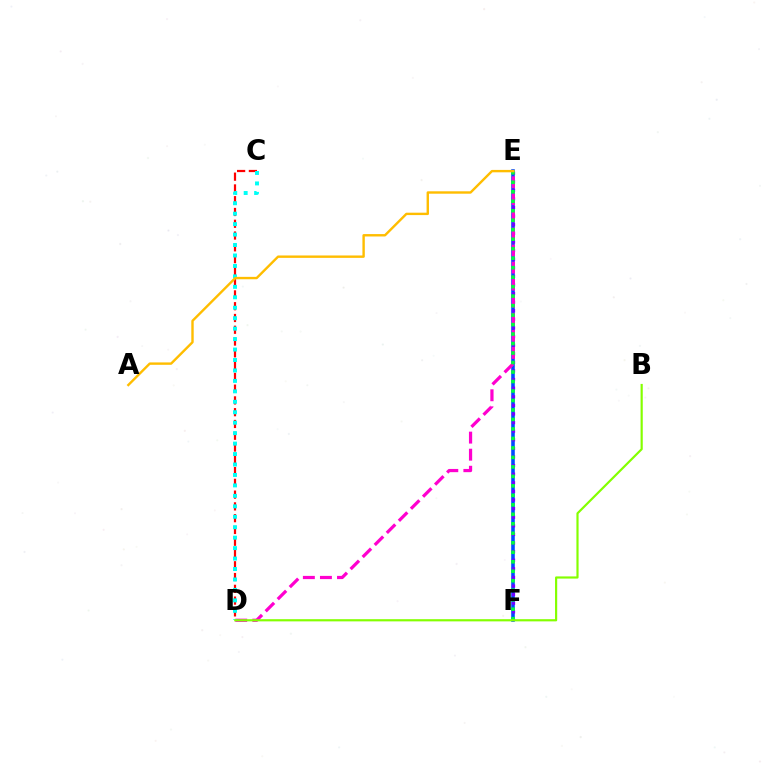{('E', 'F'): [{'color': '#004bff', 'line_style': 'solid', 'thickness': 2.57}, {'color': '#7200ff', 'line_style': 'dotted', 'thickness': 2.34}, {'color': '#00ff39', 'line_style': 'dotted', 'thickness': 2.58}], ('D', 'E'): [{'color': '#ff00cf', 'line_style': 'dashed', 'thickness': 2.32}], ('C', 'D'): [{'color': '#ff0000', 'line_style': 'dashed', 'thickness': 1.6}, {'color': '#00fff6', 'line_style': 'dotted', 'thickness': 2.84}], ('B', 'D'): [{'color': '#84ff00', 'line_style': 'solid', 'thickness': 1.57}], ('A', 'E'): [{'color': '#ffbd00', 'line_style': 'solid', 'thickness': 1.73}]}